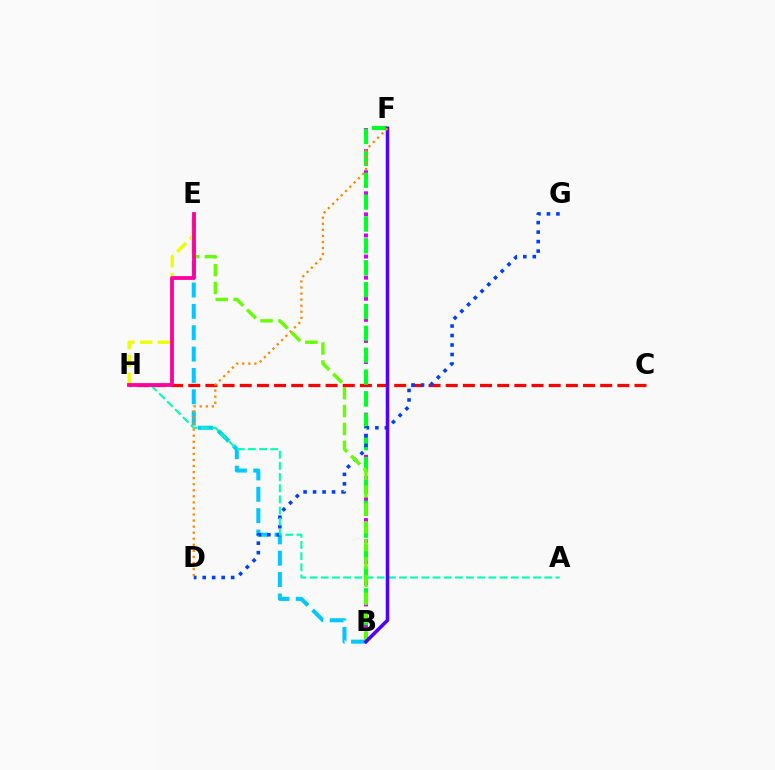{('B', 'E'): [{'color': '#00c7ff', 'line_style': 'dashed', 'thickness': 2.9}, {'color': '#66ff00', 'line_style': 'dashed', 'thickness': 2.43}], ('C', 'H'): [{'color': '#ff0000', 'line_style': 'dashed', 'thickness': 2.33}], ('B', 'F'): [{'color': '#d600ff', 'line_style': 'dotted', 'thickness': 2.86}, {'color': '#00ff27', 'line_style': 'dashed', 'thickness': 2.97}, {'color': '#4f00ff', 'line_style': 'solid', 'thickness': 2.55}], ('D', 'G'): [{'color': '#003fff', 'line_style': 'dotted', 'thickness': 2.58}], ('A', 'H'): [{'color': '#00ffaf', 'line_style': 'dashed', 'thickness': 1.52}], ('E', 'H'): [{'color': '#eeff00', 'line_style': 'dashed', 'thickness': 2.42}, {'color': '#ff00a0', 'line_style': 'solid', 'thickness': 2.73}], ('D', 'F'): [{'color': '#ff8800', 'line_style': 'dotted', 'thickness': 1.65}]}